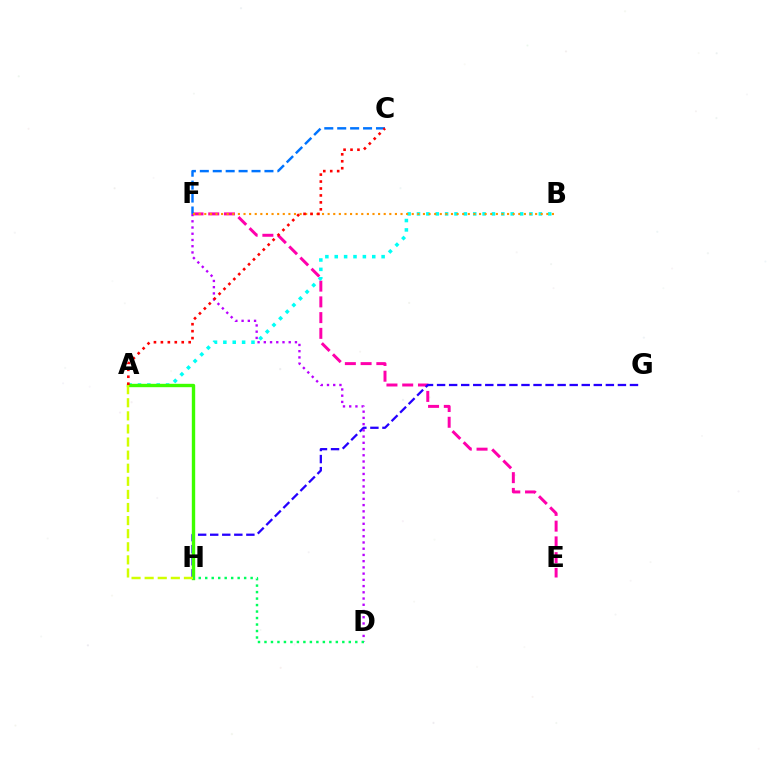{('E', 'F'): [{'color': '#ff00ac', 'line_style': 'dashed', 'thickness': 2.14}], ('A', 'B'): [{'color': '#00fff6', 'line_style': 'dotted', 'thickness': 2.55}], ('G', 'H'): [{'color': '#2500ff', 'line_style': 'dashed', 'thickness': 1.64}], ('C', 'F'): [{'color': '#0074ff', 'line_style': 'dashed', 'thickness': 1.76}], ('D', 'F'): [{'color': '#b900ff', 'line_style': 'dotted', 'thickness': 1.69}], ('A', 'H'): [{'color': '#3dff00', 'line_style': 'solid', 'thickness': 2.43}, {'color': '#d1ff00', 'line_style': 'dashed', 'thickness': 1.78}], ('D', 'H'): [{'color': '#00ff5c', 'line_style': 'dotted', 'thickness': 1.76}], ('B', 'F'): [{'color': '#ff9400', 'line_style': 'dotted', 'thickness': 1.52}], ('A', 'C'): [{'color': '#ff0000', 'line_style': 'dotted', 'thickness': 1.89}]}